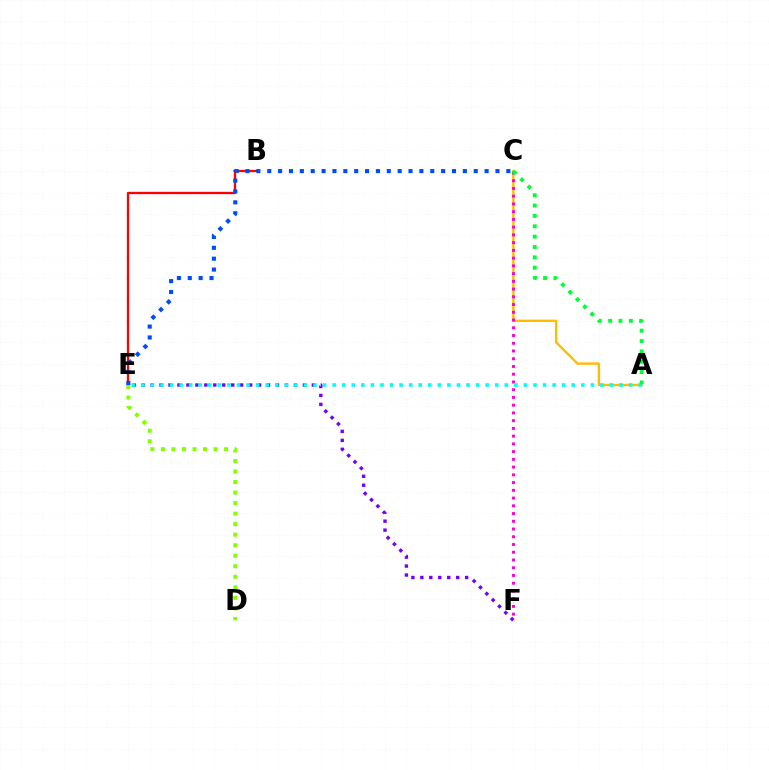{('A', 'C'): [{'color': '#ffbd00', 'line_style': 'solid', 'thickness': 1.71}, {'color': '#00ff39', 'line_style': 'dotted', 'thickness': 2.81}], ('C', 'F'): [{'color': '#ff00cf', 'line_style': 'dotted', 'thickness': 2.1}], ('E', 'F'): [{'color': '#7200ff', 'line_style': 'dotted', 'thickness': 2.43}], ('B', 'E'): [{'color': '#ff0000', 'line_style': 'solid', 'thickness': 1.66}], ('A', 'E'): [{'color': '#00fff6', 'line_style': 'dotted', 'thickness': 2.6}], ('D', 'E'): [{'color': '#84ff00', 'line_style': 'dotted', 'thickness': 2.86}], ('C', 'E'): [{'color': '#004bff', 'line_style': 'dotted', 'thickness': 2.95}]}